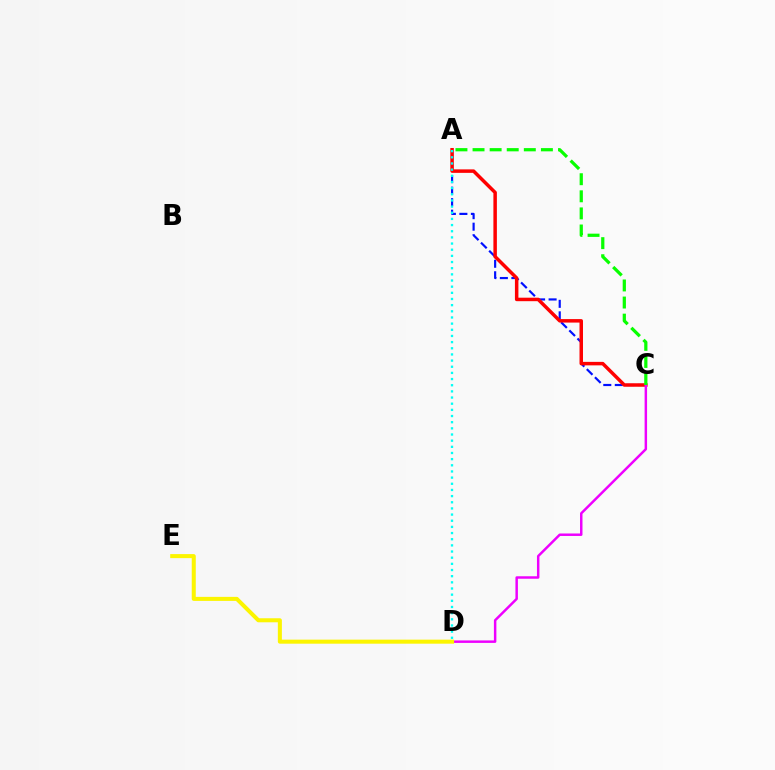{('A', 'C'): [{'color': '#0010ff', 'line_style': 'dashed', 'thickness': 1.56}, {'color': '#ff0000', 'line_style': 'solid', 'thickness': 2.51}, {'color': '#08ff00', 'line_style': 'dashed', 'thickness': 2.32}], ('C', 'D'): [{'color': '#ee00ff', 'line_style': 'solid', 'thickness': 1.78}], ('A', 'D'): [{'color': '#00fff6', 'line_style': 'dotted', 'thickness': 1.67}], ('D', 'E'): [{'color': '#fcf500', 'line_style': 'solid', 'thickness': 2.9}]}